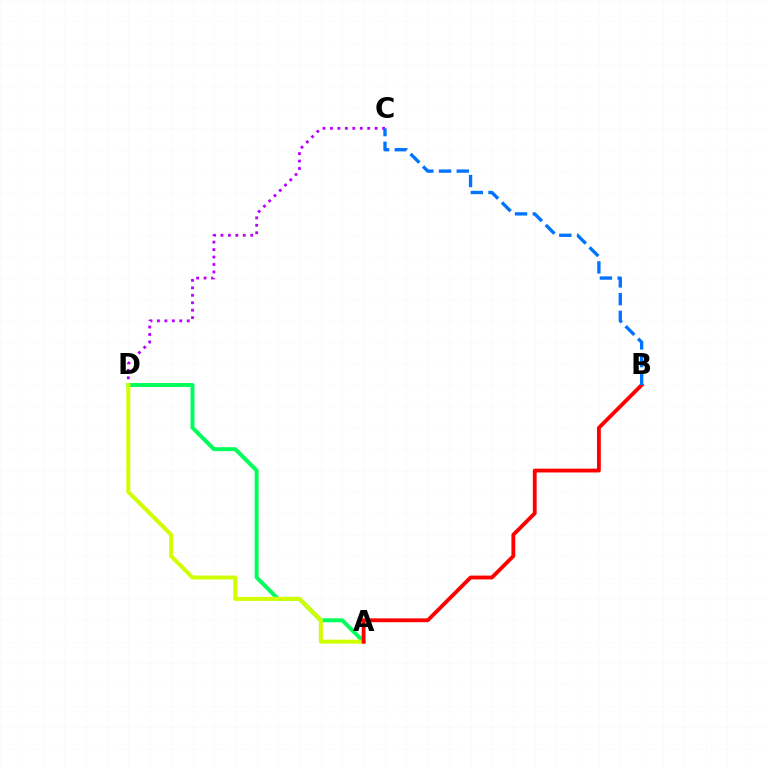{('C', 'D'): [{'color': '#b900ff', 'line_style': 'dotted', 'thickness': 2.02}], ('A', 'D'): [{'color': '#00ff5c', 'line_style': 'solid', 'thickness': 2.86}, {'color': '#d1ff00', 'line_style': 'solid', 'thickness': 2.87}], ('A', 'B'): [{'color': '#ff0000', 'line_style': 'solid', 'thickness': 2.75}], ('B', 'C'): [{'color': '#0074ff', 'line_style': 'dashed', 'thickness': 2.41}]}